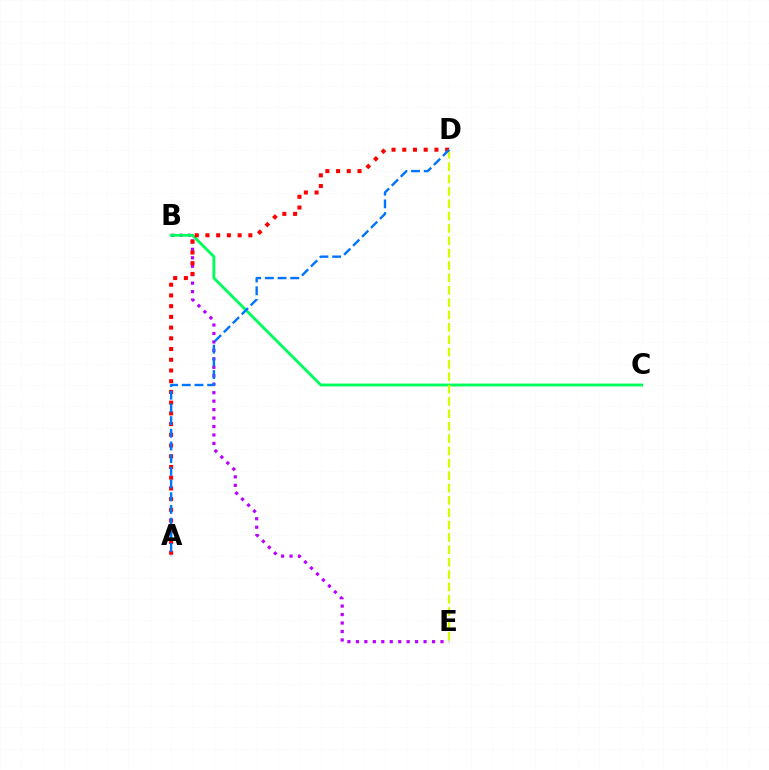{('B', 'E'): [{'color': '#b900ff', 'line_style': 'dotted', 'thickness': 2.3}], ('B', 'C'): [{'color': '#00ff5c', 'line_style': 'solid', 'thickness': 2.05}], ('D', 'E'): [{'color': '#d1ff00', 'line_style': 'dashed', 'thickness': 1.68}], ('A', 'D'): [{'color': '#ff0000', 'line_style': 'dotted', 'thickness': 2.91}, {'color': '#0074ff', 'line_style': 'dashed', 'thickness': 1.72}]}